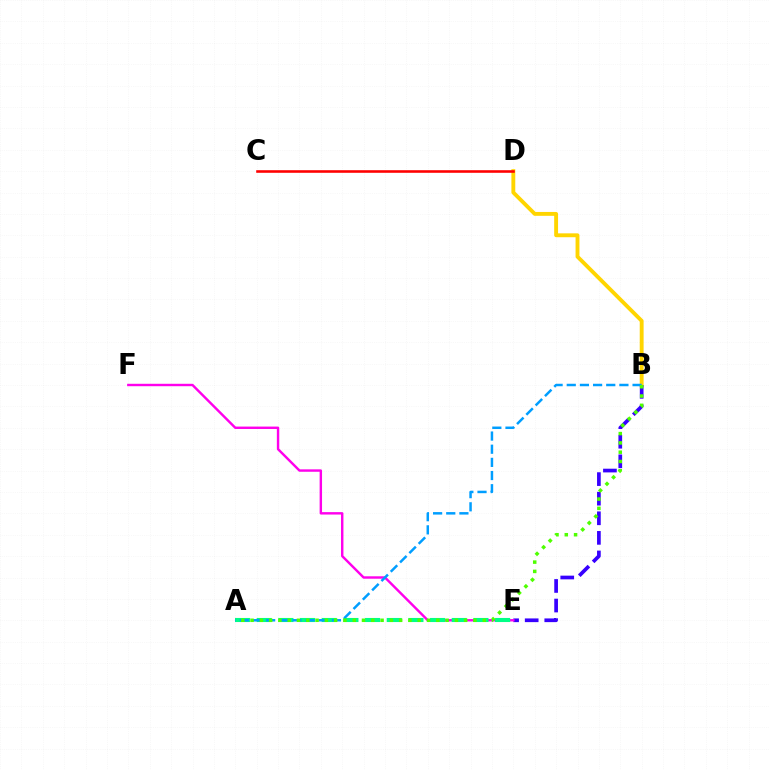{('B', 'D'): [{'color': '#ffd500', 'line_style': 'solid', 'thickness': 2.79}], ('B', 'E'): [{'color': '#3700ff', 'line_style': 'dashed', 'thickness': 2.66}], ('E', 'F'): [{'color': '#ff00ed', 'line_style': 'solid', 'thickness': 1.74}], ('A', 'E'): [{'color': '#00ff86', 'line_style': 'dashed', 'thickness': 2.94}], ('A', 'B'): [{'color': '#009eff', 'line_style': 'dashed', 'thickness': 1.79}, {'color': '#4fff00', 'line_style': 'dotted', 'thickness': 2.52}], ('C', 'D'): [{'color': '#ff0000', 'line_style': 'solid', 'thickness': 1.86}]}